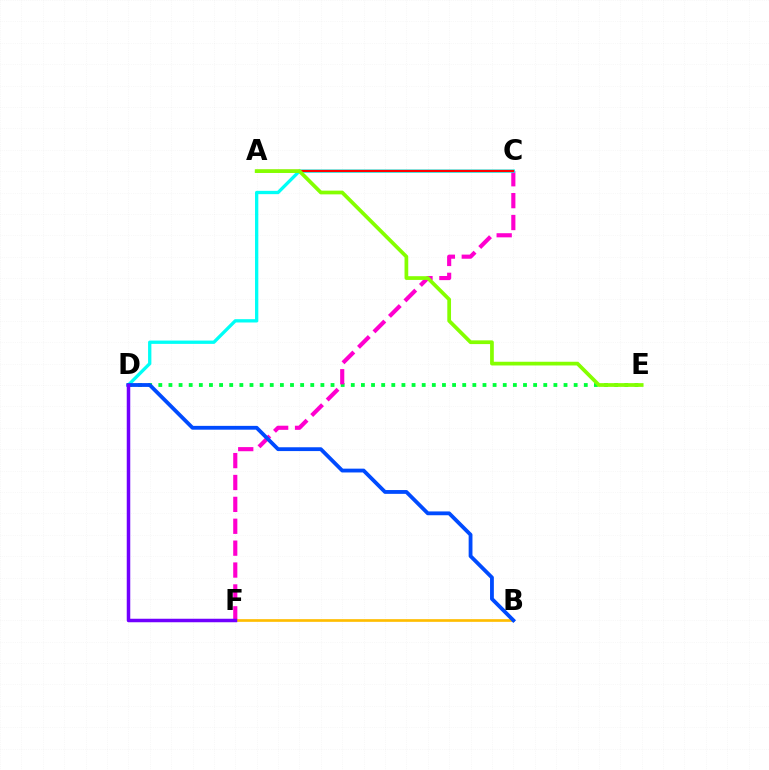{('D', 'E'): [{'color': '#00ff39', 'line_style': 'dotted', 'thickness': 2.75}], ('C', 'F'): [{'color': '#ff00cf', 'line_style': 'dashed', 'thickness': 2.97}], ('B', 'F'): [{'color': '#ffbd00', 'line_style': 'solid', 'thickness': 1.93}], ('C', 'D'): [{'color': '#00fff6', 'line_style': 'solid', 'thickness': 2.39}], ('B', 'D'): [{'color': '#004bff', 'line_style': 'solid', 'thickness': 2.74}], ('A', 'C'): [{'color': '#ff0000', 'line_style': 'solid', 'thickness': 1.62}], ('A', 'E'): [{'color': '#84ff00', 'line_style': 'solid', 'thickness': 2.68}], ('D', 'F'): [{'color': '#7200ff', 'line_style': 'solid', 'thickness': 2.52}]}